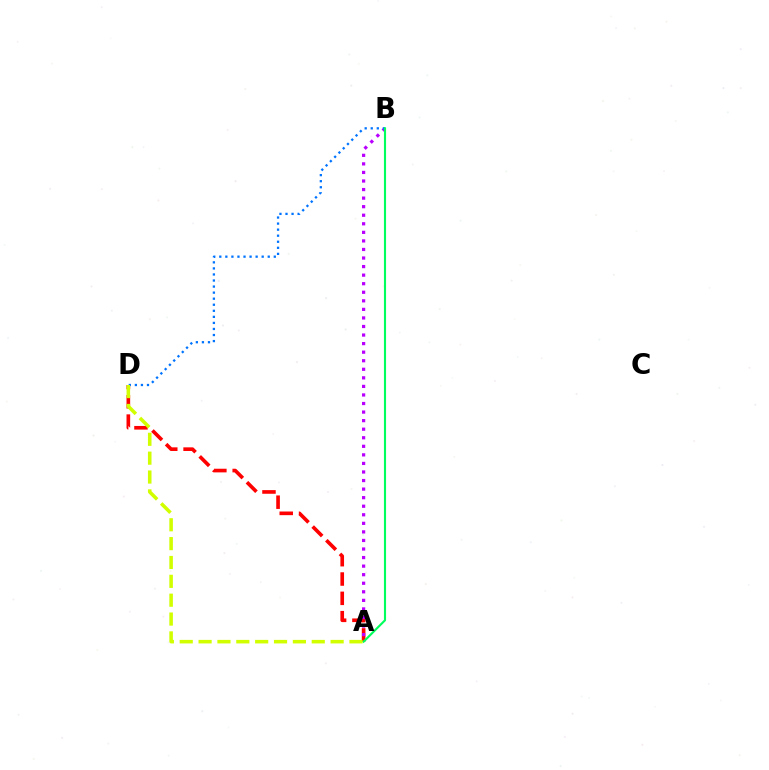{('A', 'D'): [{'color': '#ff0000', 'line_style': 'dashed', 'thickness': 2.62}, {'color': '#d1ff00', 'line_style': 'dashed', 'thickness': 2.56}], ('A', 'B'): [{'color': '#b900ff', 'line_style': 'dotted', 'thickness': 2.33}, {'color': '#00ff5c', 'line_style': 'solid', 'thickness': 1.53}], ('B', 'D'): [{'color': '#0074ff', 'line_style': 'dotted', 'thickness': 1.65}]}